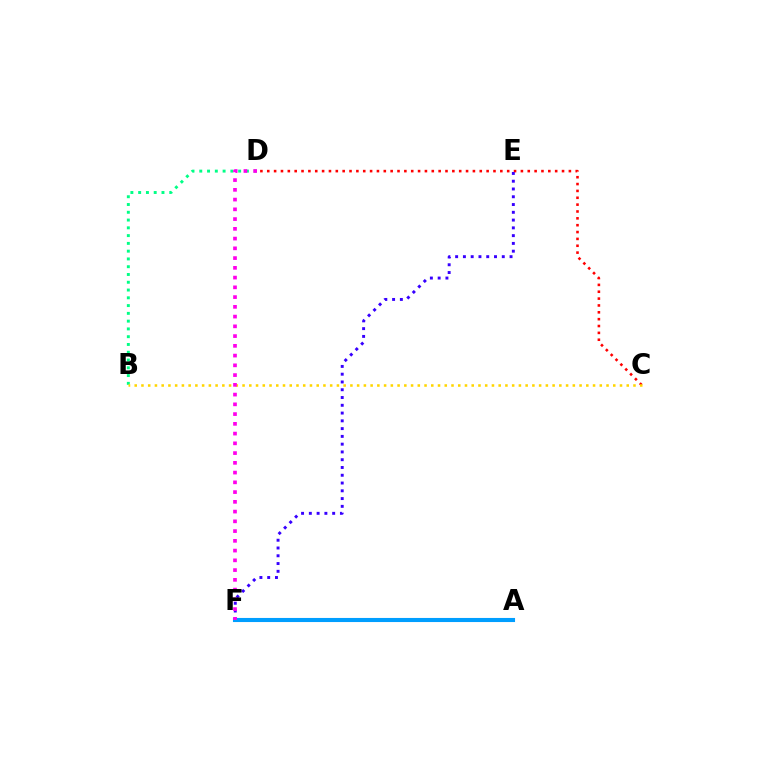{('C', 'D'): [{'color': '#ff0000', 'line_style': 'dotted', 'thickness': 1.86}], ('B', 'D'): [{'color': '#00ff86', 'line_style': 'dotted', 'thickness': 2.11}], ('A', 'F'): [{'color': '#4fff00', 'line_style': 'dashed', 'thickness': 1.57}, {'color': '#009eff', 'line_style': 'solid', 'thickness': 2.95}], ('E', 'F'): [{'color': '#3700ff', 'line_style': 'dotted', 'thickness': 2.11}], ('B', 'C'): [{'color': '#ffd500', 'line_style': 'dotted', 'thickness': 1.83}], ('D', 'F'): [{'color': '#ff00ed', 'line_style': 'dotted', 'thickness': 2.65}]}